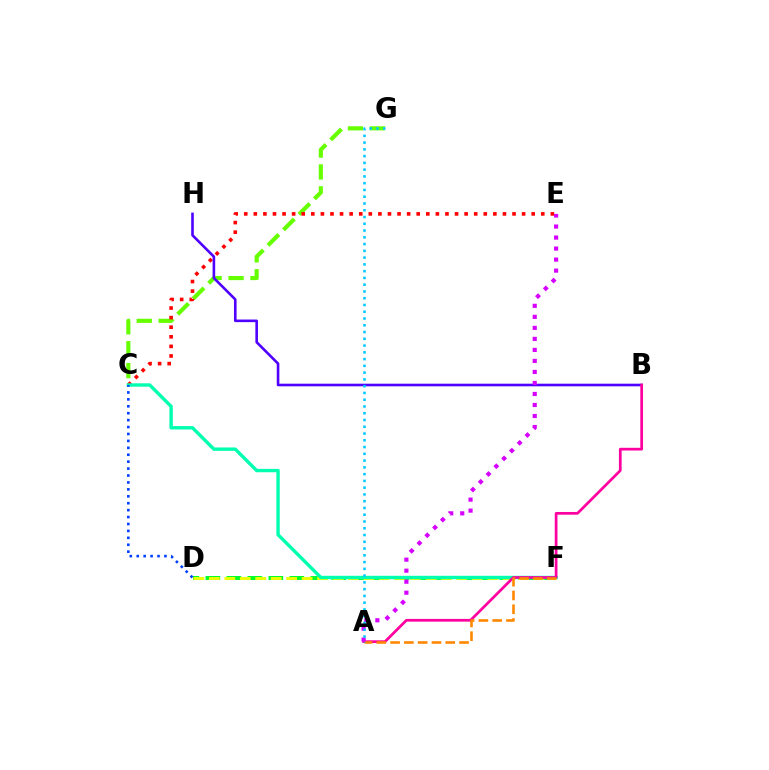{('C', 'G'): [{'color': '#66ff00', 'line_style': 'dashed', 'thickness': 2.98}], ('C', 'E'): [{'color': '#ff0000', 'line_style': 'dotted', 'thickness': 2.6}], ('D', 'F'): [{'color': '#00ff27', 'line_style': 'dashed', 'thickness': 2.85}, {'color': '#eeff00', 'line_style': 'dashed', 'thickness': 2.1}], ('C', 'F'): [{'color': '#00ffaf', 'line_style': 'solid', 'thickness': 2.43}], ('B', 'H'): [{'color': '#4f00ff', 'line_style': 'solid', 'thickness': 1.88}], ('A', 'B'): [{'color': '#ff00a0', 'line_style': 'solid', 'thickness': 1.96}], ('A', 'F'): [{'color': '#ff8800', 'line_style': 'dashed', 'thickness': 1.87}], ('A', 'E'): [{'color': '#d600ff', 'line_style': 'dotted', 'thickness': 2.99}], ('A', 'G'): [{'color': '#00c7ff', 'line_style': 'dotted', 'thickness': 1.84}], ('C', 'D'): [{'color': '#003fff', 'line_style': 'dotted', 'thickness': 1.88}]}